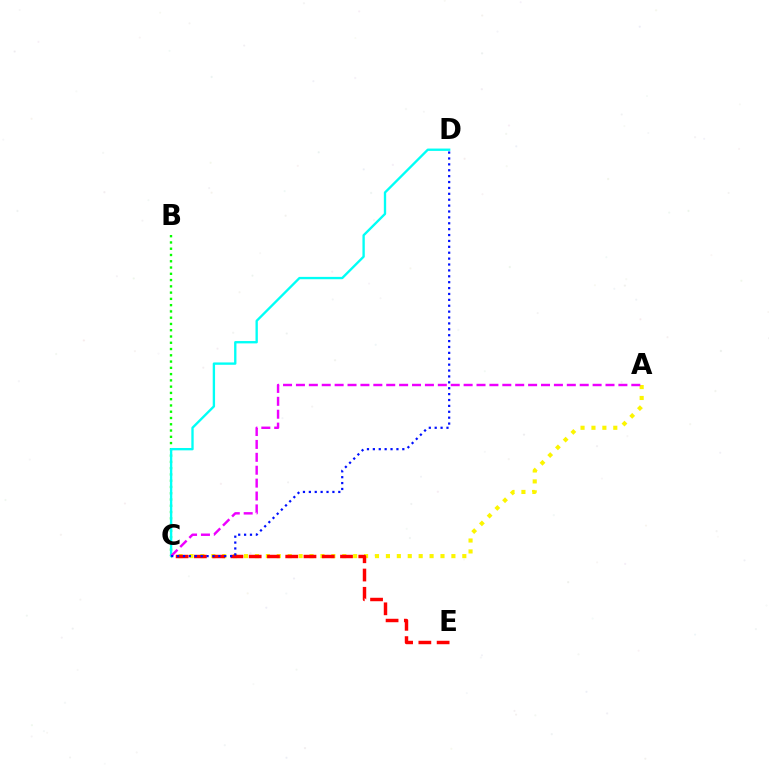{('B', 'C'): [{'color': '#08ff00', 'line_style': 'dotted', 'thickness': 1.7}], ('A', 'C'): [{'color': '#fcf500', 'line_style': 'dotted', 'thickness': 2.97}, {'color': '#ee00ff', 'line_style': 'dashed', 'thickness': 1.75}], ('C', 'D'): [{'color': '#00fff6', 'line_style': 'solid', 'thickness': 1.69}, {'color': '#0010ff', 'line_style': 'dotted', 'thickness': 1.6}], ('C', 'E'): [{'color': '#ff0000', 'line_style': 'dashed', 'thickness': 2.48}]}